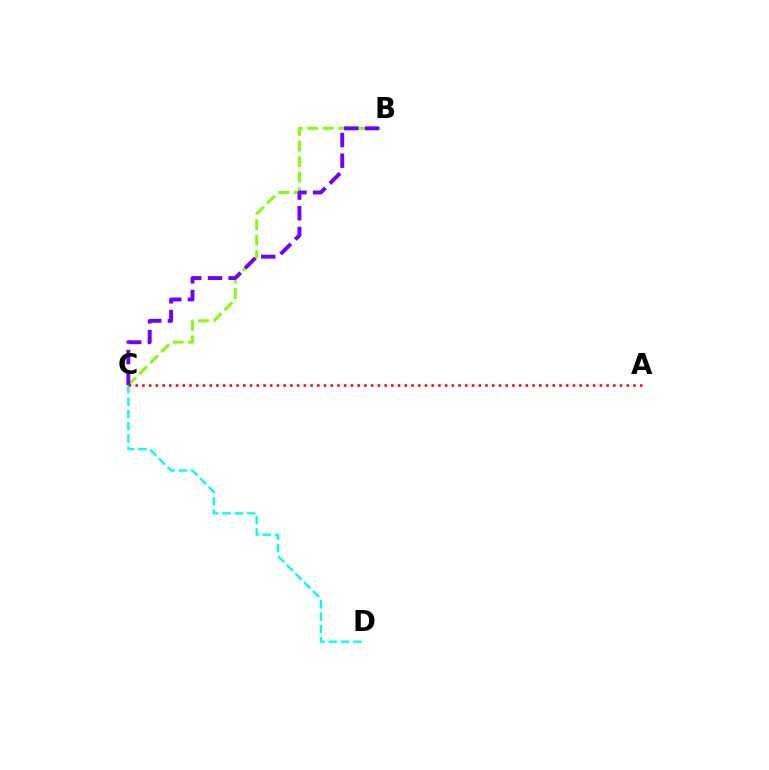{('B', 'C'): [{'color': '#84ff00', 'line_style': 'dashed', 'thickness': 2.11}, {'color': '#7200ff', 'line_style': 'dashed', 'thickness': 2.81}], ('C', 'D'): [{'color': '#00fff6', 'line_style': 'dashed', 'thickness': 1.67}], ('A', 'C'): [{'color': '#ff0000', 'line_style': 'dotted', 'thickness': 1.83}]}